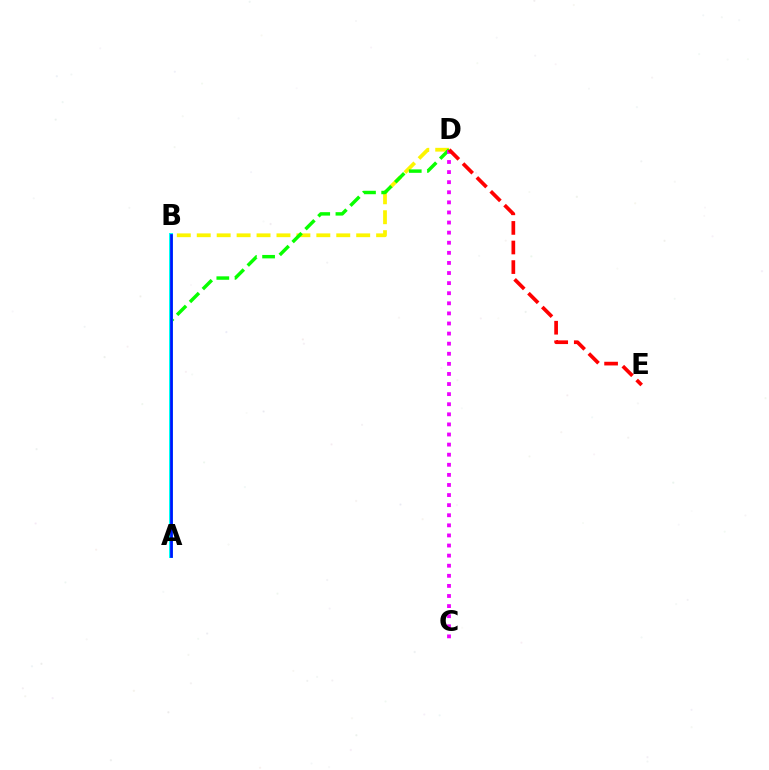{('B', 'D'): [{'color': '#fcf500', 'line_style': 'dashed', 'thickness': 2.71}], ('A', 'D'): [{'color': '#08ff00', 'line_style': 'dashed', 'thickness': 2.47}], ('C', 'D'): [{'color': '#ee00ff', 'line_style': 'dotted', 'thickness': 2.74}], ('A', 'B'): [{'color': '#00fff6', 'line_style': 'solid', 'thickness': 2.87}, {'color': '#0010ff', 'line_style': 'solid', 'thickness': 1.93}], ('D', 'E'): [{'color': '#ff0000', 'line_style': 'dashed', 'thickness': 2.66}]}